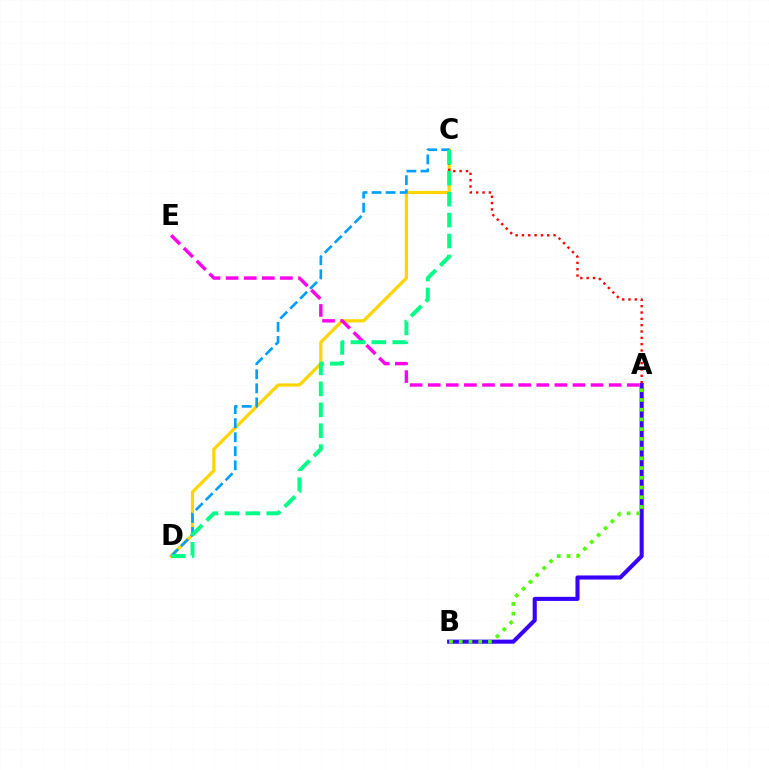{('C', 'D'): [{'color': '#ffd500', 'line_style': 'solid', 'thickness': 2.32}, {'color': '#009eff', 'line_style': 'dashed', 'thickness': 1.91}, {'color': '#00ff86', 'line_style': 'dashed', 'thickness': 2.84}], ('A', 'B'): [{'color': '#3700ff', 'line_style': 'solid', 'thickness': 2.94}, {'color': '#4fff00', 'line_style': 'dotted', 'thickness': 2.64}], ('A', 'E'): [{'color': '#ff00ed', 'line_style': 'dashed', 'thickness': 2.46}], ('A', 'C'): [{'color': '#ff0000', 'line_style': 'dotted', 'thickness': 1.72}]}